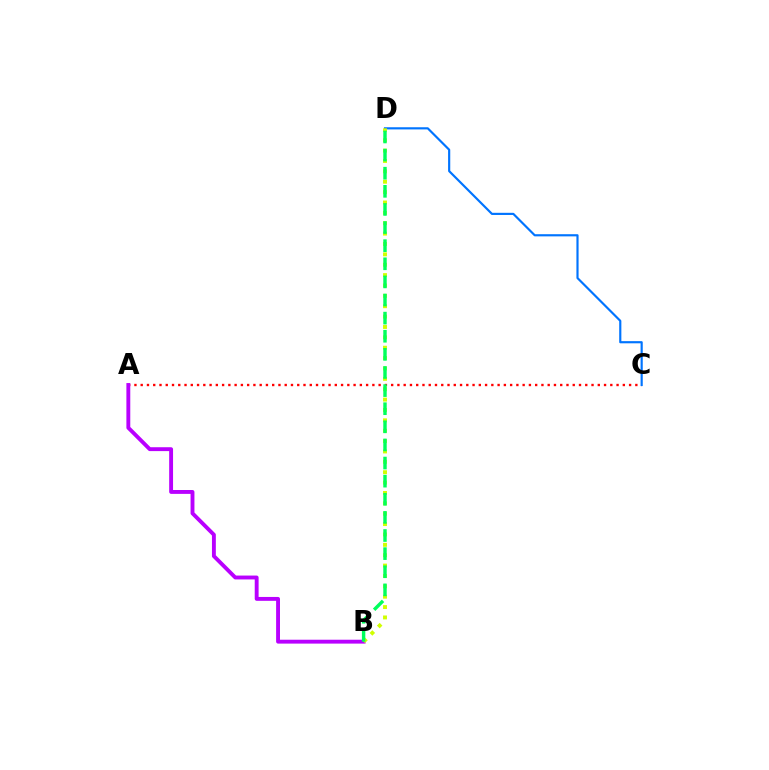{('A', 'C'): [{'color': '#ff0000', 'line_style': 'dotted', 'thickness': 1.7}], ('A', 'B'): [{'color': '#b900ff', 'line_style': 'solid', 'thickness': 2.79}], ('C', 'D'): [{'color': '#0074ff', 'line_style': 'solid', 'thickness': 1.56}], ('B', 'D'): [{'color': '#d1ff00', 'line_style': 'dotted', 'thickness': 2.82}, {'color': '#00ff5c', 'line_style': 'dashed', 'thickness': 2.46}]}